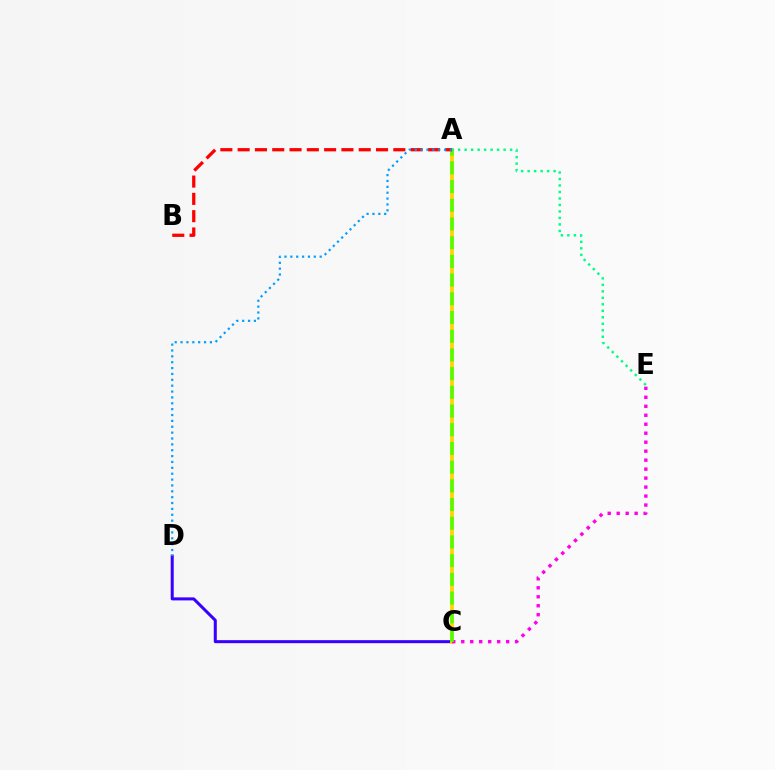{('C', 'D'): [{'color': '#3700ff', 'line_style': 'solid', 'thickness': 2.17}], ('A', 'C'): [{'color': '#ffd500', 'line_style': 'solid', 'thickness': 2.74}, {'color': '#4fff00', 'line_style': 'dashed', 'thickness': 2.54}], ('C', 'E'): [{'color': '#ff00ed', 'line_style': 'dotted', 'thickness': 2.44}], ('A', 'E'): [{'color': '#00ff86', 'line_style': 'dotted', 'thickness': 1.76}], ('A', 'B'): [{'color': '#ff0000', 'line_style': 'dashed', 'thickness': 2.35}], ('A', 'D'): [{'color': '#009eff', 'line_style': 'dotted', 'thickness': 1.59}]}